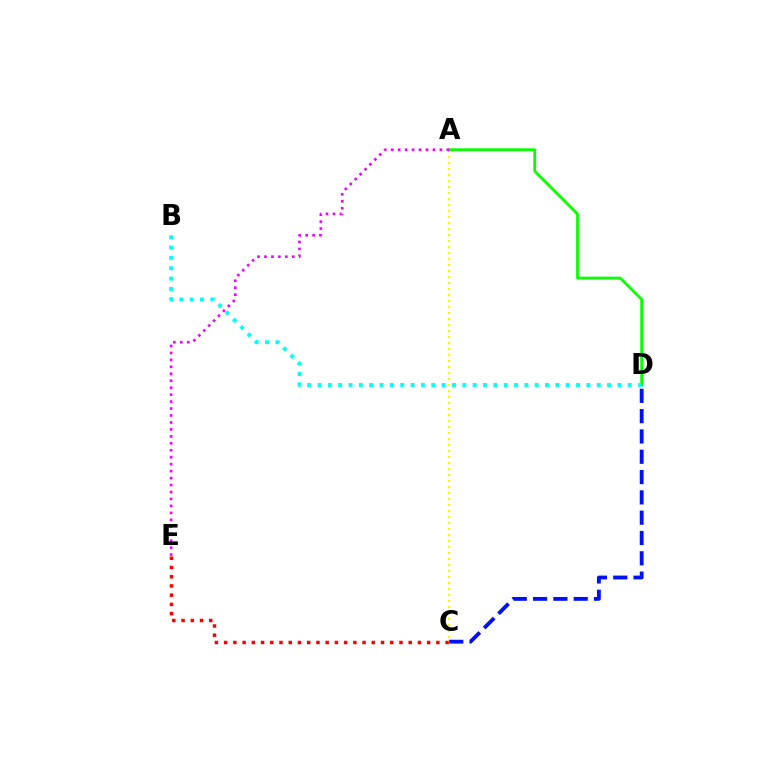{('C', 'D'): [{'color': '#0010ff', 'line_style': 'dashed', 'thickness': 2.76}], ('C', 'E'): [{'color': '#ff0000', 'line_style': 'dotted', 'thickness': 2.51}], ('A', 'C'): [{'color': '#fcf500', 'line_style': 'dotted', 'thickness': 1.63}], ('A', 'D'): [{'color': '#08ff00', 'line_style': 'solid', 'thickness': 2.03}], ('A', 'E'): [{'color': '#ee00ff', 'line_style': 'dotted', 'thickness': 1.89}], ('B', 'D'): [{'color': '#00fff6', 'line_style': 'dotted', 'thickness': 2.81}]}